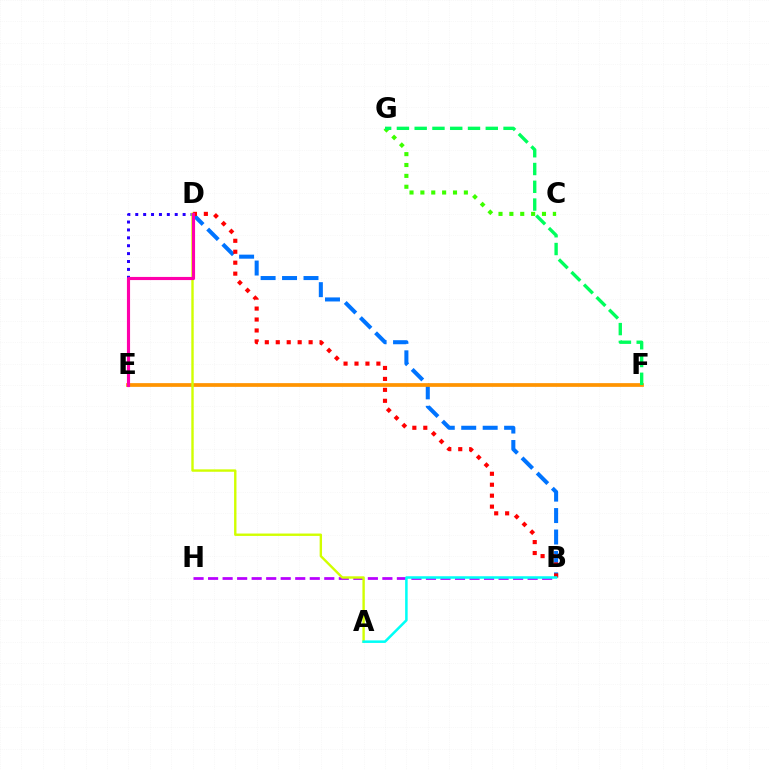{('B', 'D'): [{'color': '#0074ff', 'line_style': 'dashed', 'thickness': 2.91}, {'color': '#ff0000', 'line_style': 'dotted', 'thickness': 2.97}], ('D', 'E'): [{'color': '#2500ff', 'line_style': 'dotted', 'thickness': 2.14}, {'color': '#ff00ac', 'line_style': 'solid', 'thickness': 2.25}], ('B', 'H'): [{'color': '#b900ff', 'line_style': 'dashed', 'thickness': 1.97}], ('E', 'F'): [{'color': '#ff9400', 'line_style': 'solid', 'thickness': 2.68}], ('C', 'G'): [{'color': '#3dff00', 'line_style': 'dotted', 'thickness': 2.95}], ('F', 'G'): [{'color': '#00ff5c', 'line_style': 'dashed', 'thickness': 2.41}], ('A', 'D'): [{'color': '#d1ff00', 'line_style': 'solid', 'thickness': 1.72}], ('A', 'B'): [{'color': '#00fff6', 'line_style': 'solid', 'thickness': 1.82}]}